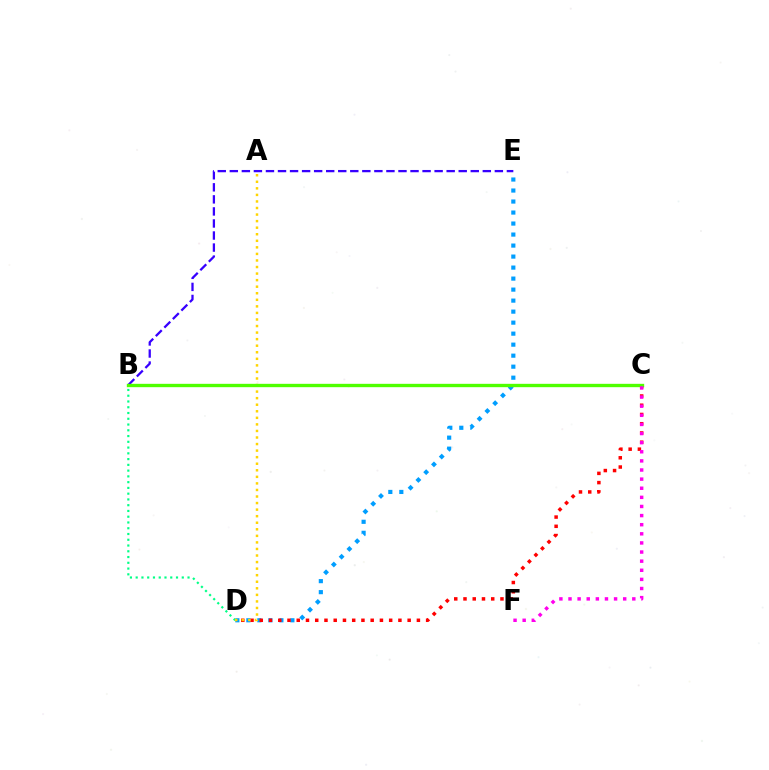{('D', 'E'): [{'color': '#009eff', 'line_style': 'dotted', 'thickness': 2.99}], ('C', 'D'): [{'color': '#ff0000', 'line_style': 'dotted', 'thickness': 2.51}], ('B', 'D'): [{'color': '#00ff86', 'line_style': 'dotted', 'thickness': 1.57}], ('A', 'D'): [{'color': '#ffd500', 'line_style': 'dotted', 'thickness': 1.78}], ('B', 'E'): [{'color': '#3700ff', 'line_style': 'dashed', 'thickness': 1.64}], ('B', 'C'): [{'color': '#4fff00', 'line_style': 'solid', 'thickness': 2.42}], ('C', 'F'): [{'color': '#ff00ed', 'line_style': 'dotted', 'thickness': 2.48}]}